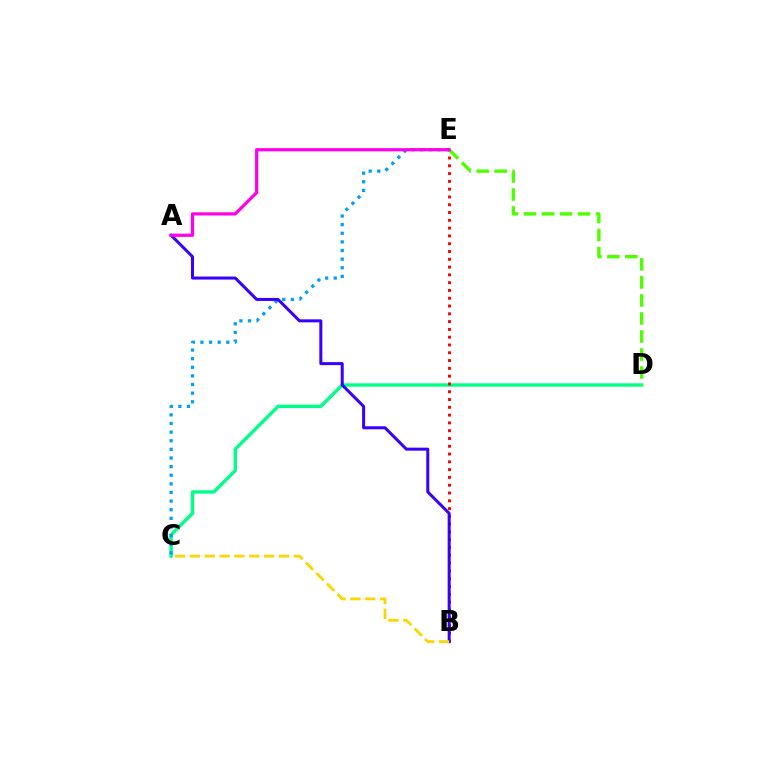{('C', 'D'): [{'color': '#00ff86', 'line_style': 'solid', 'thickness': 2.44}], ('C', 'E'): [{'color': '#009eff', 'line_style': 'dotted', 'thickness': 2.34}], ('B', 'E'): [{'color': '#ff0000', 'line_style': 'dotted', 'thickness': 2.12}], ('A', 'B'): [{'color': '#3700ff', 'line_style': 'solid', 'thickness': 2.17}], ('B', 'C'): [{'color': '#ffd500', 'line_style': 'dashed', 'thickness': 2.02}], ('D', 'E'): [{'color': '#4fff00', 'line_style': 'dashed', 'thickness': 2.45}], ('A', 'E'): [{'color': '#ff00ed', 'line_style': 'solid', 'thickness': 2.32}]}